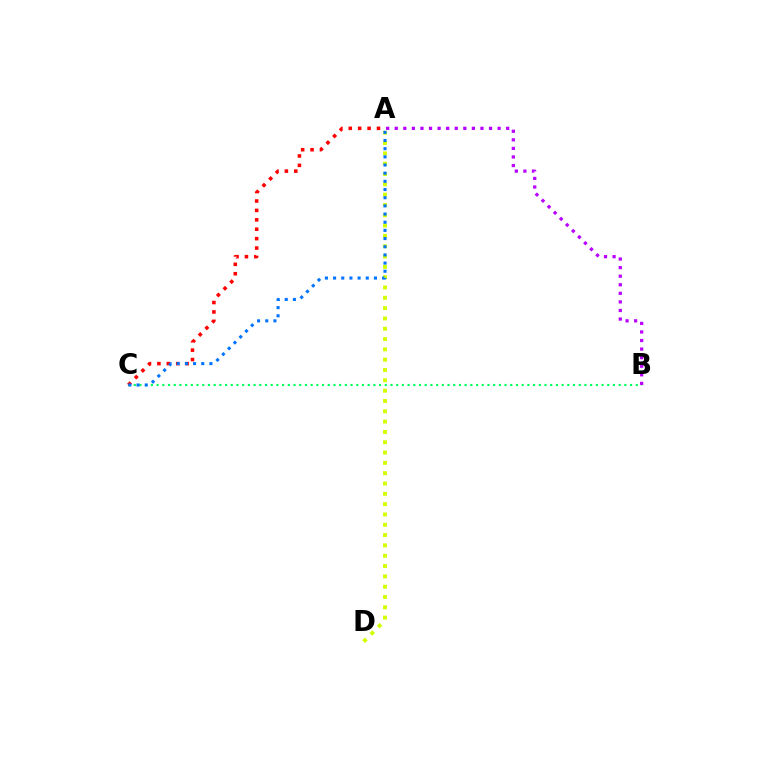{('B', 'C'): [{'color': '#00ff5c', 'line_style': 'dotted', 'thickness': 1.55}], ('A', 'D'): [{'color': '#d1ff00', 'line_style': 'dotted', 'thickness': 2.8}], ('A', 'C'): [{'color': '#ff0000', 'line_style': 'dotted', 'thickness': 2.56}, {'color': '#0074ff', 'line_style': 'dotted', 'thickness': 2.22}], ('A', 'B'): [{'color': '#b900ff', 'line_style': 'dotted', 'thickness': 2.33}]}